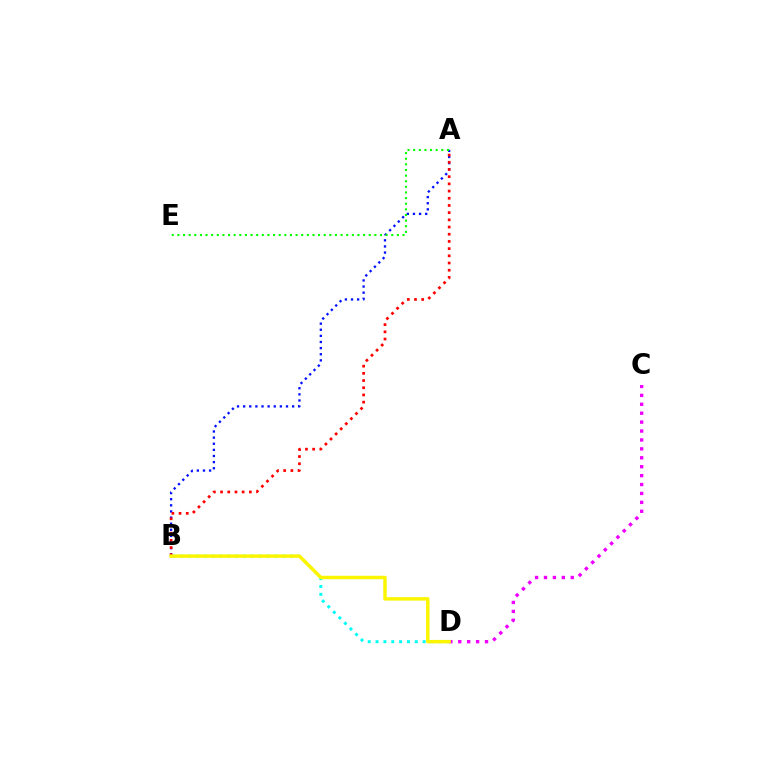{('A', 'B'): [{'color': '#0010ff', 'line_style': 'dotted', 'thickness': 1.66}, {'color': '#ff0000', 'line_style': 'dotted', 'thickness': 1.95}], ('C', 'D'): [{'color': '#ee00ff', 'line_style': 'dotted', 'thickness': 2.42}], ('B', 'D'): [{'color': '#00fff6', 'line_style': 'dotted', 'thickness': 2.13}, {'color': '#fcf500', 'line_style': 'solid', 'thickness': 2.49}], ('A', 'E'): [{'color': '#08ff00', 'line_style': 'dotted', 'thickness': 1.53}]}